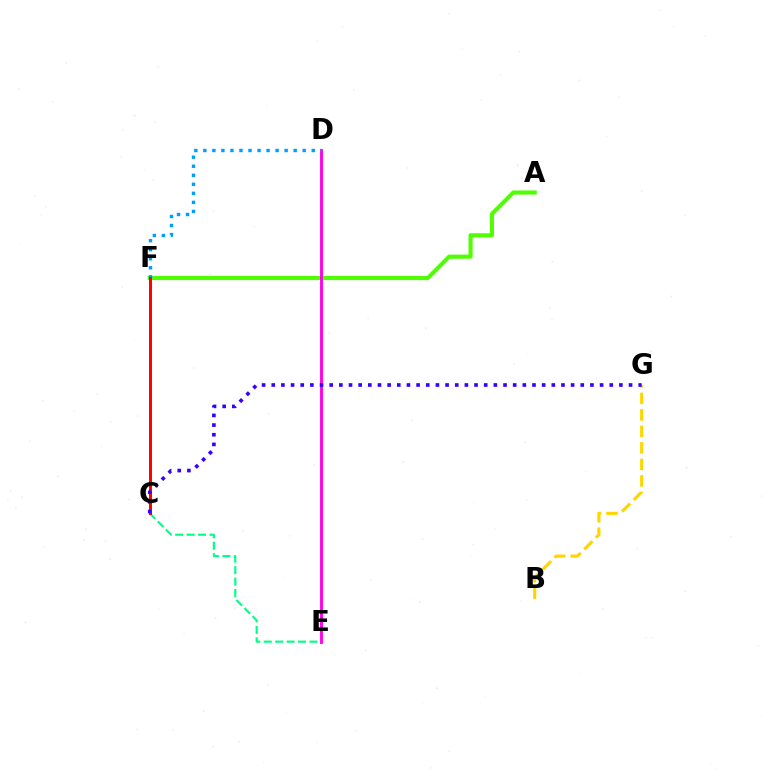{('A', 'F'): [{'color': '#4fff00', 'line_style': 'solid', 'thickness': 2.95}], ('C', 'E'): [{'color': '#00ff86', 'line_style': 'dashed', 'thickness': 1.55}], ('D', 'E'): [{'color': '#ff00ed', 'line_style': 'solid', 'thickness': 2.08}], ('B', 'G'): [{'color': '#ffd500', 'line_style': 'dashed', 'thickness': 2.24}], ('D', 'F'): [{'color': '#009eff', 'line_style': 'dotted', 'thickness': 2.45}], ('C', 'F'): [{'color': '#ff0000', 'line_style': 'solid', 'thickness': 2.14}], ('C', 'G'): [{'color': '#3700ff', 'line_style': 'dotted', 'thickness': 2.62}]}